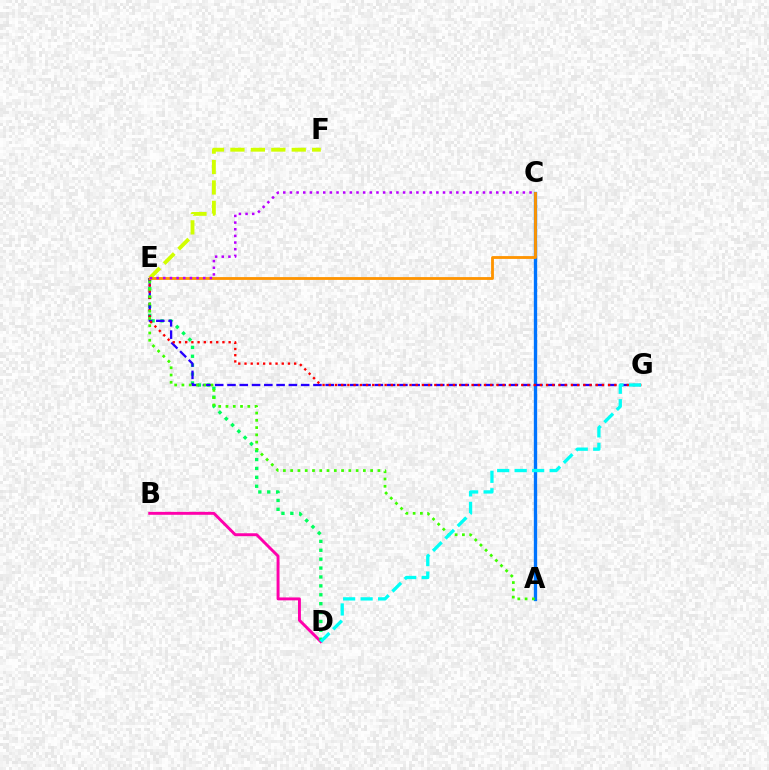{('A', 'C'): [{'color': '#0074ff', 'line_style': 'solid', 'thickness': 2.4}], ('B', 'D'): [{'color': '#ff00ac', 'line_style': 'solid', 'thickness': 2.1}], ('D', 'E'): [{'color': '#00ff5c', 'line_style': 'dotted', 'thickness': 2.42}], ('E', 'G'): [{'color': '#2500ff', 'line_style': 'dashed', 'thickness': 1.67}, {'color': '#ff0000', 'line_style': 'dotted', 'thickness': 1.69}], ('E', 'F'): [{'color': '#d1ff00', 'line_style': 'dashed', 'thickness': 2.78}], ('C', 'E'): [{'color': '#ff9400', 'line_style': 'solid', 'thickness': 2.03}, {'color': '#b900ff', 'line_style': 'dotted', 'thickness': 1.81}], ('A', 'E'): [{'color': '#3dff00', 'line_style': 'dotted', 'thickness': 1.98}], ('D', 'G'): [{'color': '#00fff6', 'line_style': 'dashed', 'thickness': 2.38}]}